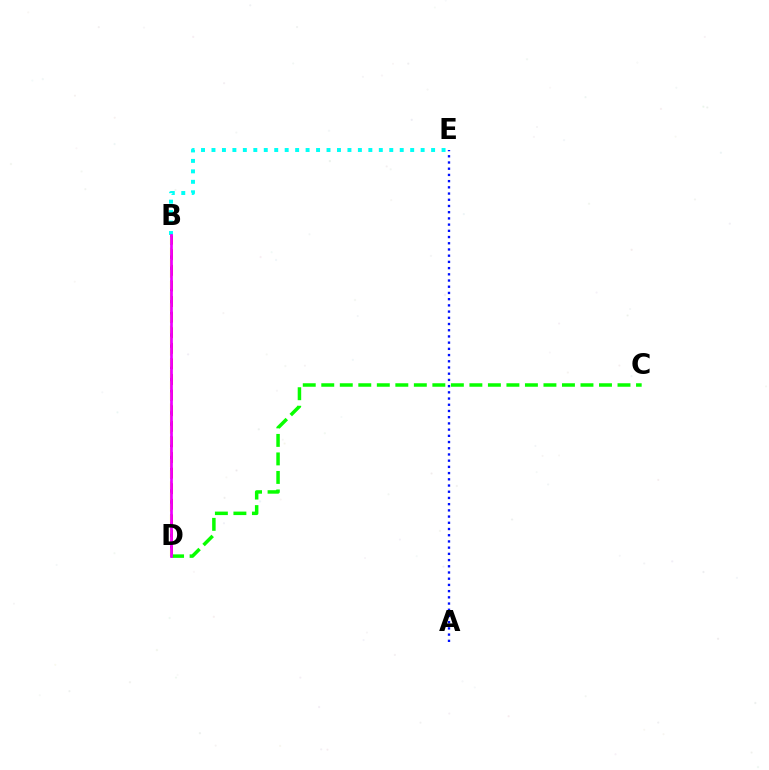{('B', 'D'): [{'color': '#ff0000', 'line_style': 'dashed', 'thickness': 2.12}, {'color': '#fcf500', 'line_style': 'dashed', 'thickness': 1.51}, {'color': '#ee00ff', 'line_style': 'solid', 'thickness': 1.96}], ('B', 'E'): [{'color': '#00fff6', 'line_style': 'dotted', 'thickness': 2.84}], ('C', 'D'): [{'color': '#08ff00', 'line_style': 'dashed', 'thickness': 2.52}], ('A', 'E'): [{'color': '#0010ff', 'line_style': 'dotted', 'thickness': 1.69}]}